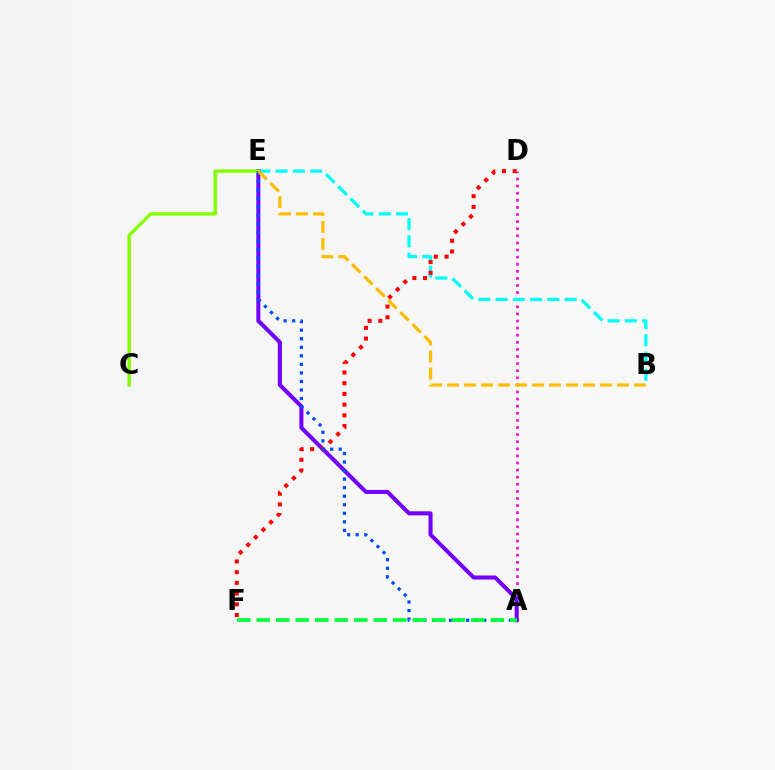{('A', 'D'): [{'color': '#ff00cf', 'line_style': 'dotted', 'thickness': 1.93}], ('B', 'E'): [{'color': '#00fff6', 'line_style': 'dashed', 'thickness': 2.34}, {'color': '#ffbd00', 'line_style': 'dashed', 'thickness': 2.31}], ('A', 'E'): [{'color': '#7200ff', 'line_style': 'solid', 'thickness': 2.91}, {'color': '#004bff', 'line_style': 'dotted', 'thickness': 2.32}], ('C', 'E'): [{'color': '#84ff00', 'line_style': 'solid', 'thickness': 2.45}], ('D', 'F'): [{'color': '#ff0000', 'line_style': 'dotted', 'thickness': 2.91}], ('A', 'F'): [{'color': '#00ff39', 'line_style': 'dashed', 'thickness': 2.65}]}